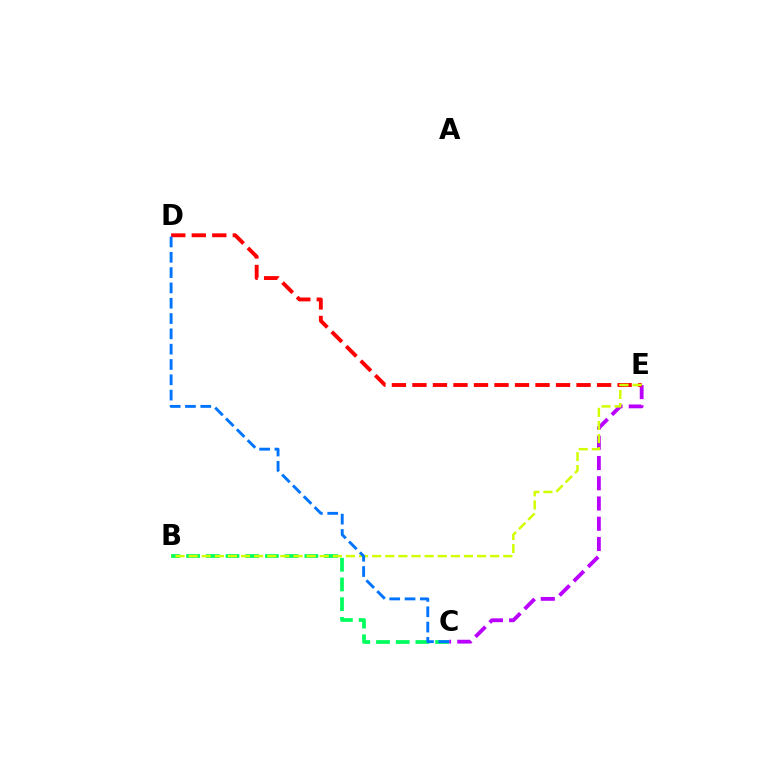{('C', 'E'): [{'color': '#b900ff', 'line_style': 'dashed', 'thickness': 2.75}], ('B', 'C'): [{'color': '#00ff5c', 'line_style': 'dashed', 'thickness': 2.68}], ('D', 'E'): [{'color': '#ff0000', 'line_style': 'dashed', 'thickness': 2.79}], ('B', 'E'): [{'color': '#d1ff00', 'line_style': 'dashed', 'thickness': 1.78}], ('C', 'D'): [{'color': '#0074ff', 'line_style': 'dashed', 'thickness': 2.08}]}